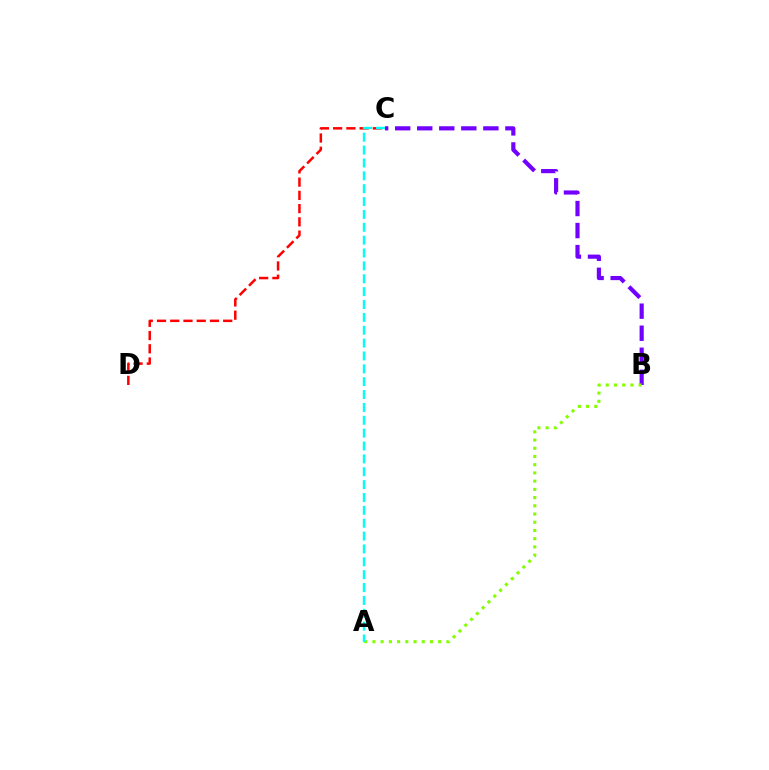{('B', 'C'): [{'color': '#7200ff', 'line_style': 'dashed', 'thickness': 2.99}], ('A', 'B'): [{'color': '#84ff00', 'line_style': 'dotted', 'thickness': 2.23}], ('C', 'D'): [{'color': '#ff0000', 'line_style': 'dashed', 'thickness': 1.8}], ('A', 'C'): [{'color': '#00fff6', 'line_style': 'dashed', 'thickness': 1.75}]}